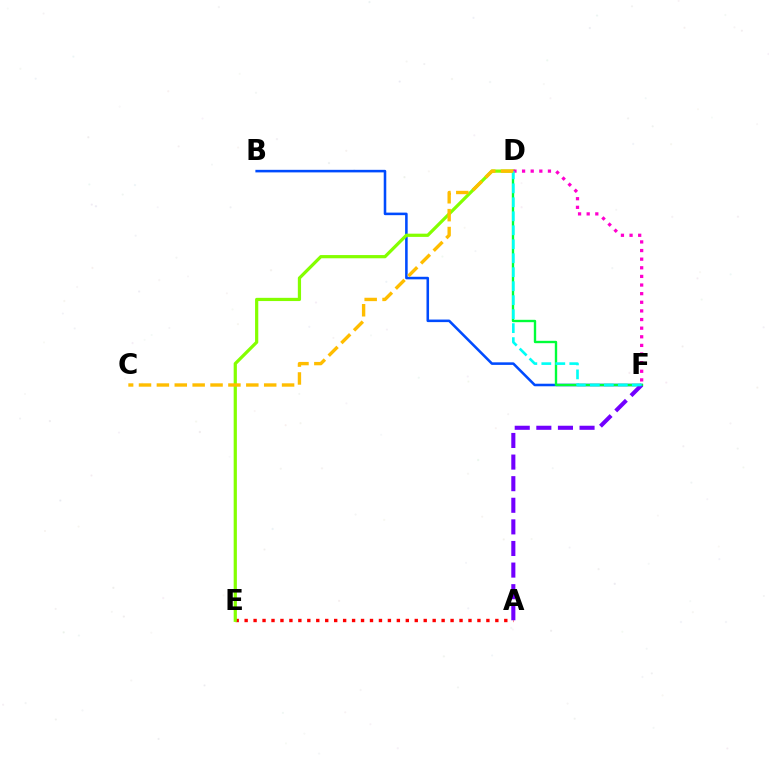{('A', 'E'): [{'color': '#ff0000', 'line_style': 'dotted', 'thickness': 2.43}], ('B', 'F'): [{'color': '#004bff', 'line_style': 'solid', 'thickness': 1.84}], ('D', 'F'): [{'color': '#00ff39', 'line_style': 'solid', 'thickness': 1.71}, {'color': '#ff00cf', 'line_style': 'dotted', 'thickness': 2.34}, {'color': '#00fff6', 'line_style': 'dashed', 'thickness': 1.9}], ('A', 'F'): [{'color': '#7200ff', 'line_style': 'dashed', 'thickness': 2.93}], ('D', 'E'): [{'color': '#84ff00', 'line_style': 'solid', 'thickness': 2.32}], ('C', 'D'): [{'color': '#ffbd00', 'line_style': 'dashed', 'thickness': 2.43}]}